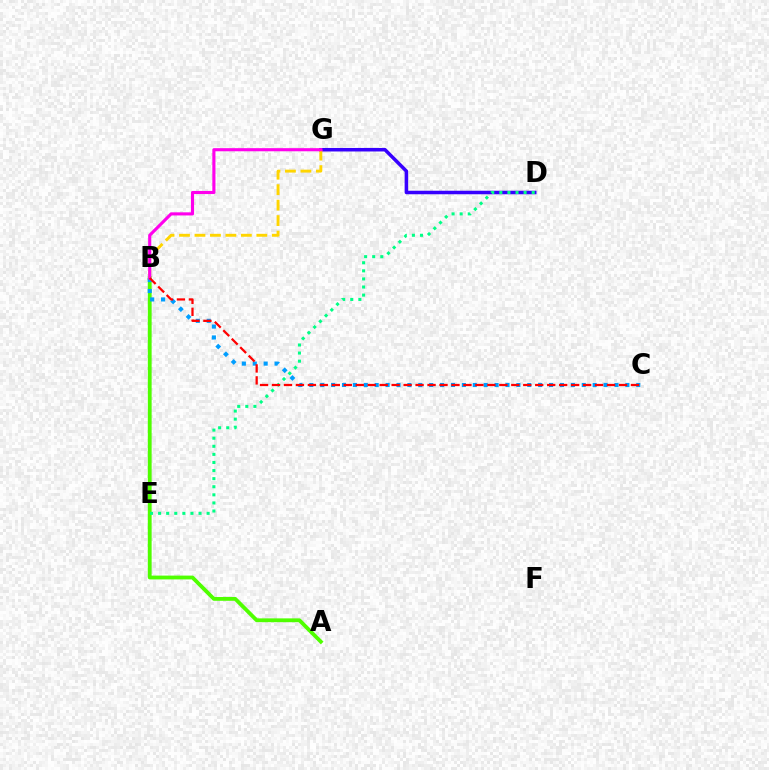{('A', 'B'): [{'color': '#4fff00', 'line_style': 'solid', 'thickness': 2.74}], ('D', 'G'): [{'color': '#3700ff', 'line_style': 'solid', 'thickness': 2.53}], ('B', 'C'): [{'color': '#009eff', 'line_style': 'dotted', 'thickness': 2.96}, {'color': '#ff0000', 'line_style': 'dashed', 'thickness': 1.63}], ('B', 'G'): [{'color': '#ffd500', 'line_style': 'dashed', 'thickness': 2.1}, {'color': '#ff00ed', 'line_style': 'solid', 'thickness': 2.24}], ('D', 'E'): [{'color': '#00ff86', 'line_style': 'dotted', 'thickness': 2.2}]}